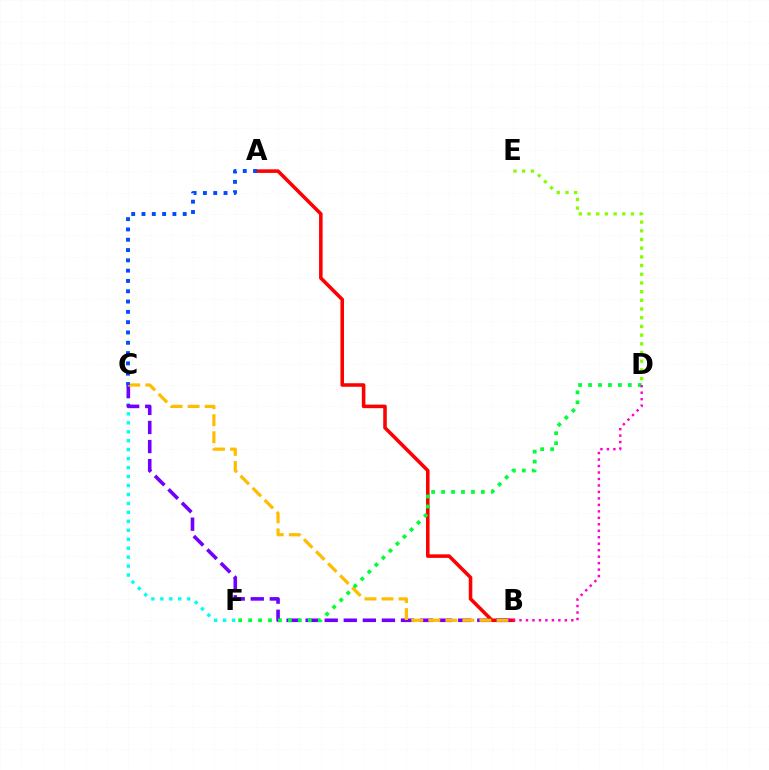{('C', 'F'): [{'color': '#00fff6', 'line_style': 'dotted', 'thickness': 2.43}], ('A', 'B'): [{'color': '#ff0000', 'line_style': 'solid', 'thickness': 2.56}], ('B', 'C'): [{'color': '#7200ff', 'line_style': 'dashed', 'thickness': 2.59}, {'color': '#ffbd00', 'line_style': 'dashed', 'thickness': 2.32}], ('A', 'C'): [{'color': '#004bff', 'line_style': 'dotted', 'thickness': 2.8}], ('D', 'E'): [{'color': '#84ff00', 'line_style': 'dotted', 'thickness': 2.36}], ('D', 'F'): [{'color': '#00ff39', 'line_style': 'dotted', 'thickness': 2.7}], ('B', 'D'): [{'color': '#ff00cf', 'line_style': 'dotted', 'thickness': 1.76}]}